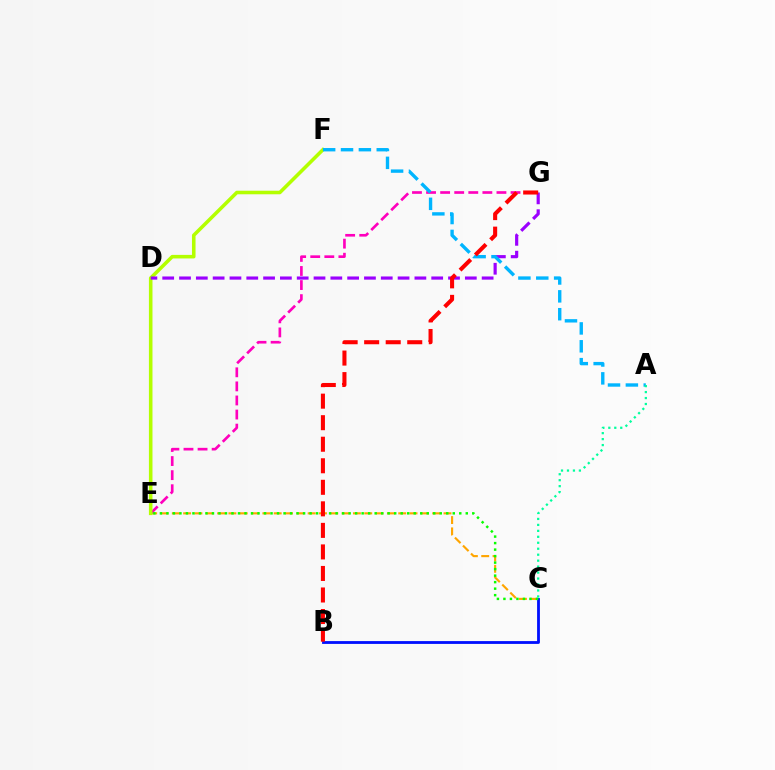{('C', 'E'): [{'color': '#ffa500', 'line_style': 'dashed', 'thickness': 1.54}, {'color': '#08ff00', 'line_style': 'dotted', 'thickness': 1.77}], ('E', 'G'): [{'color': '#ff00bd', 'line_style': 'dashed', 'thickness': 1.91}], ('E', 'F'): [{'color': '#b3ff00', 'line_style': 'solid', 'thickness': 2.56}], ('B', 'C'): [{'color': '#0010ff', 'line_style': 'solid', 'thickness': 2.03}], ('D', 'G'): [{'color': '#9b00ff', 'line_style': 'dashed', 'thickness': 2.28}], ('A', 'F'): [{'color': '#00b5ff', 'line_style': 'dashed', 'thickness': 2.43}], ('B', 'G'): [{'color': '#ff0000', 'line_style': 'dashed', 'thickness': 2.93}], ('A', 'C'): [{'color': '#00ff9d', 'line_style': 'dotted', 'thickness': 1.62}]}